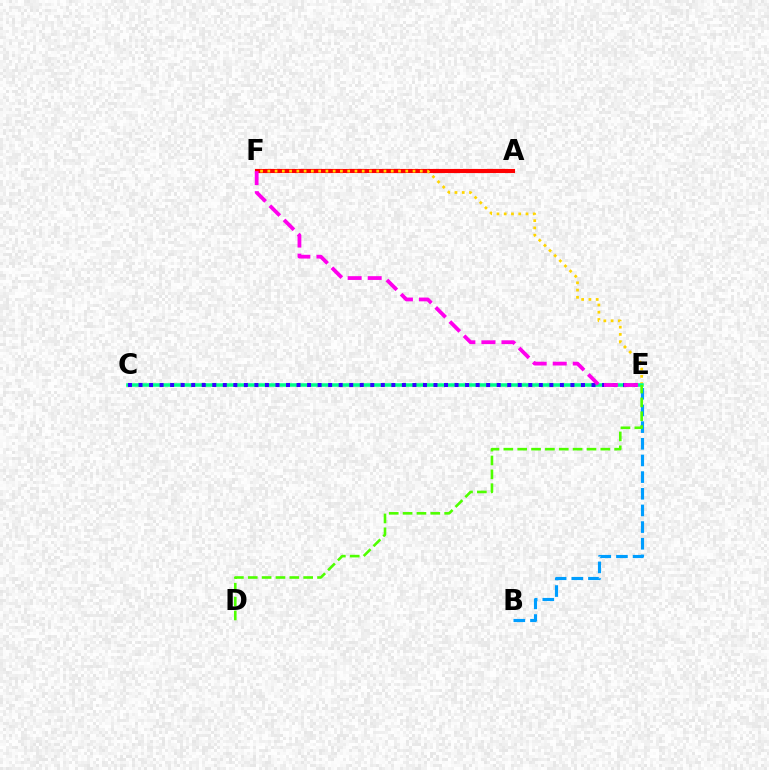{('A', 'F'): [{'color': '#ff0000', 'line_style': 'solid', 'thickness': 2.95}], ('E', 'F'): [{'color': '#ffd500', 'line_style': 'dotted', 'thickness': 1.97}, {'color': '#ff00ed', 'line_style': 'dashed', 'thickness': 2.72}], ('B', 'E'): [{'color': '#009eff', 'line_style': 'dashed', 'thickness': 2.26}], ('C', 'E'): [{'color': '#00ff86', 'line_style': 'solid', 'thickness': 2.54}, {'color': '#3700ff', 'line_style': 'dotted', 'thickness': 2.86}], ('D', 'E'): [{'color': '#4fff00', 'line_style': 'dashed', 'thickness': 1.88}]}